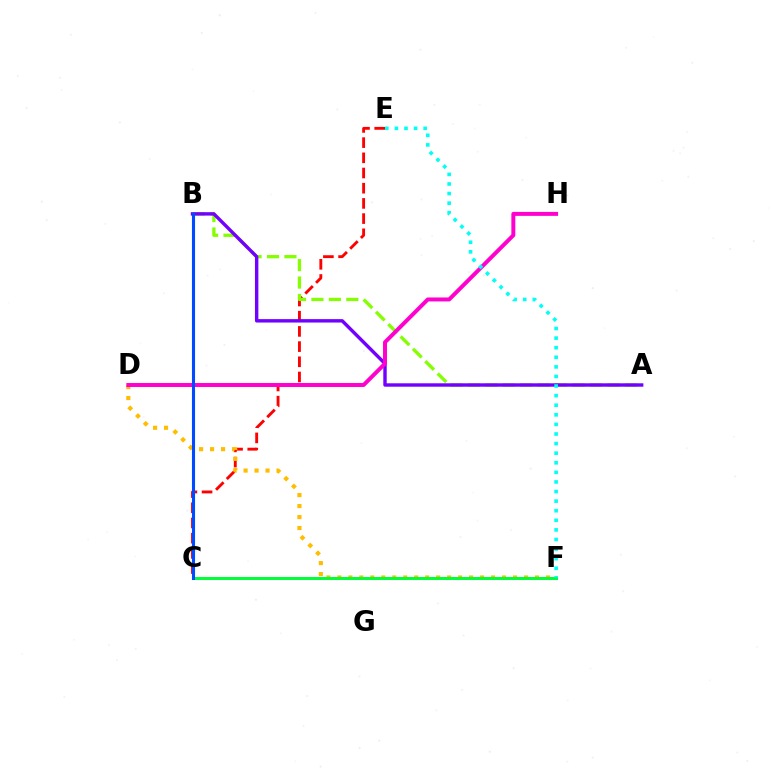{('C', 'E'): [{'color': '#ff0000', 'line_style': 'dashed', 'thickness': 2.06}], ('D', 'F'): [{'color': '#ffbd00', 'line_style': 'dotted', 'thickness': 2.98}], ('A', 'B'): [{'color': '#84ff00', 'line_style': 'dashed', 'thickness': 2.37}, {'color': '#7200ff', 'line_style': 'solid', 'thickness': 2.46}], ('C', 'F'): [{'color': '#00ff39', 'line_style': 'solid', 'thickness': 2.15}], ('D', 'H'): [{'color': '#ff00cf', 'line_style': 'solid', 'thickness': 2.85}], ('E', 'F'): [{'color': '#00fff6', 'line_style': 'dotted', 'thickness': 2.61}], ('B', 'C'): [{'color': '#004bff', 'line_style': 'solid', 'thickness': 2.22}]}